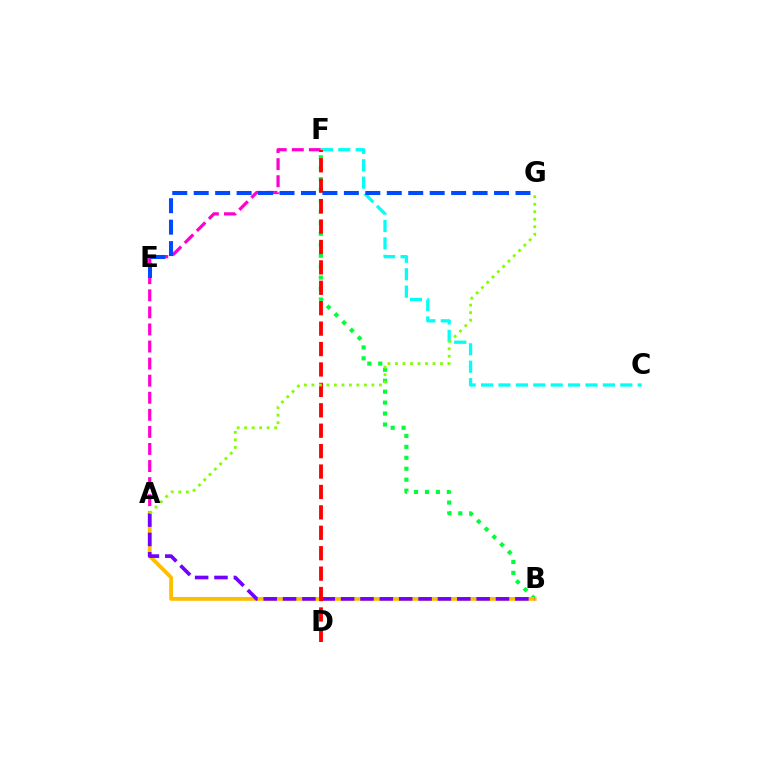{('B', 'F'): [{'color': '#00ff39', 'line_style': 'dotted', 'thickness': 2.97}], ('A', 'F'): [{'color': '#ff00cf', 'line_style': 'dashed', 'thickness': 2.32}], ('A', 'B'): [{'color': '#ffbd00', 'line_style': 'solid', 'thickness': 2.75}, {'color': '#7200ff', 'line_style': 'dashed', 'thickness': 2.63}], ('C', 'F'): [{'color': '#00fff6', 'line_style': 'dashed', 'thickness': 2.36}], ('D', 'F'): [{'color': '#ff0000', 'line_style': 'dashed', 'thickness': 2.77}], ('A', 'G'): [{'color': '#84ff00', 'line_style': 'dotted', 'thickness': 2.04}], ('E', 'G'): [{'color': '#004bff', 'line_style': 'dashed', 'thickness': 2.91}]}